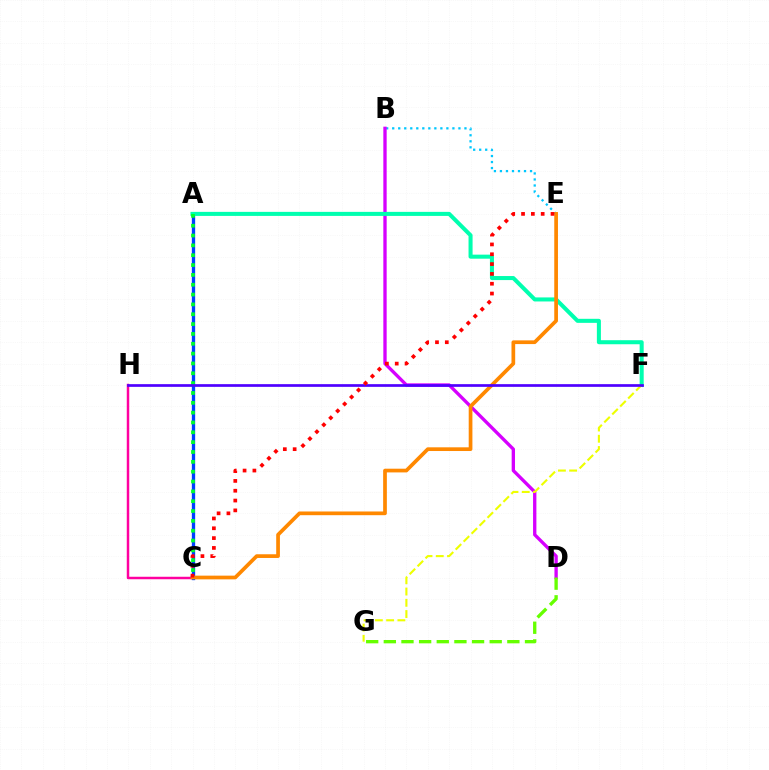{('B', 'E'): [{'color': '#00c7ff', 'line_style': 'dotted', 'thickness': 1.64}], ('B', 'D'): [{'color': '#d600ff', 'line_style': 'solid', 'thickness': 2.4}], ('C', 'H'): [{'color': '#ff00a0', 'line_style': 'solid', 'thickness': 1.78}], ('A', 'C'): [{'color': '#003fff', 'line_style': 'solid', 'thickness': 2.39}, {'color': '#00ff27', 'line_style': 'dotted', 'thickness': 2.67}], ('A', 'F'): [{'color': '#00ffaf', 'line_style': 'solid', 'thickness': 2.91}], ('D', 'G'): [{'color': '#66ff00', 'line_style': 'dashed', 'thickness': 2.4}], ('C', 'E'): [{'color': '#ff8800', 'line_style': 'solid', 'thickness': 2.67}, {'color': '#ff0000', 'line_style': 'dotted', 'thickness': 2.67}], ('F', 'G'): [{'color': '#eeff00', 'line_style': 'dashed', 'thickness': 1.53}], ('F', 'H'): [{'color': '#4f00ff', 'line_style': 'solid', 'thickness': 1.95}]}